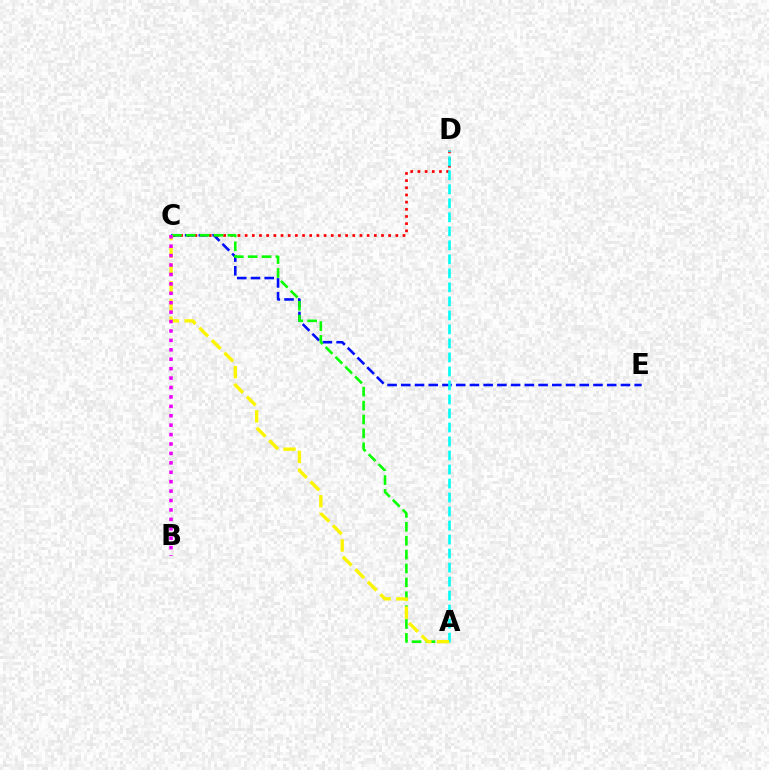{('C', 'D'): [{'color': '#ff0000', 'line_style': 'dotted', 'thickness': 1.95}], ('C', 'E'): [{'color': '#0010ff', 'line_style': 'dashed', 'thickness': 1.87}], ('A', 'C'): [{'color': '#08ff00', 'line_style': 'dashed', 'thickness': 1.89}, {'color': '#fcf500', 'line_style': 'dashed', 'thickness': 2.41}], ('A', 'D'): [{'color': '#00fff6', 'line_style': 'dashed', 'thickness': 1.9}], ('B', 'C'): [{'color': '#ee00ff', 'line_style': 'dotted', 'thickness': 2.56}]}